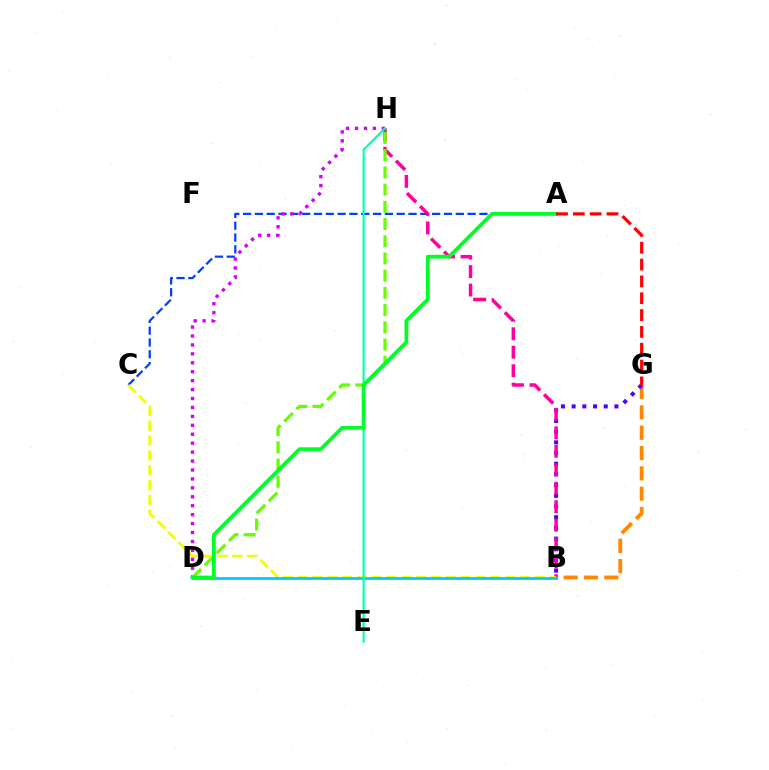{('B', 'G'): [{'color': '#ff8800', 'line_style': 'dashed', 'thickness': 2.76}, {'color': '#4f00ff', 'line_style': 'dotted', 'thickness': 2.91}], ('A', 'C'): [{'color': '#003fff', 'line_style': 'dashed', 'thickness': 1.61}], ('B', 'H'): [{'color': '#ff00a0', 'line_style': 'dashed', 'thickness': 2.51}], ('B', 'C'): [{'color': '#eeff00', 'line_style': 'dashed', 'thickness': 2.01}], ('B', 'D'): [{'color': '#00c7ff', 'line_style': 'solid', 'thickness': 1.95}], ('D', 'H'): [{'color': '#d600ff', 'line_style': 'dotted', 'thickness': 2.43}, {'color': '#66ff00', 'line_style': 'dashed', 'thickness': 2.34}], ('E', 'H'): [{'color': '#00ffaf', 'line_style': 'solid', 'thickness': 1.56}], ('A', 'D'): [{'color': '#00ff27', 'line_style': 'solid', 'thickness': 2.72}], ('A', 'G'): [{'color': '#ff0000', 'line_style': 'dashed', 'thickness': 2.29}]}